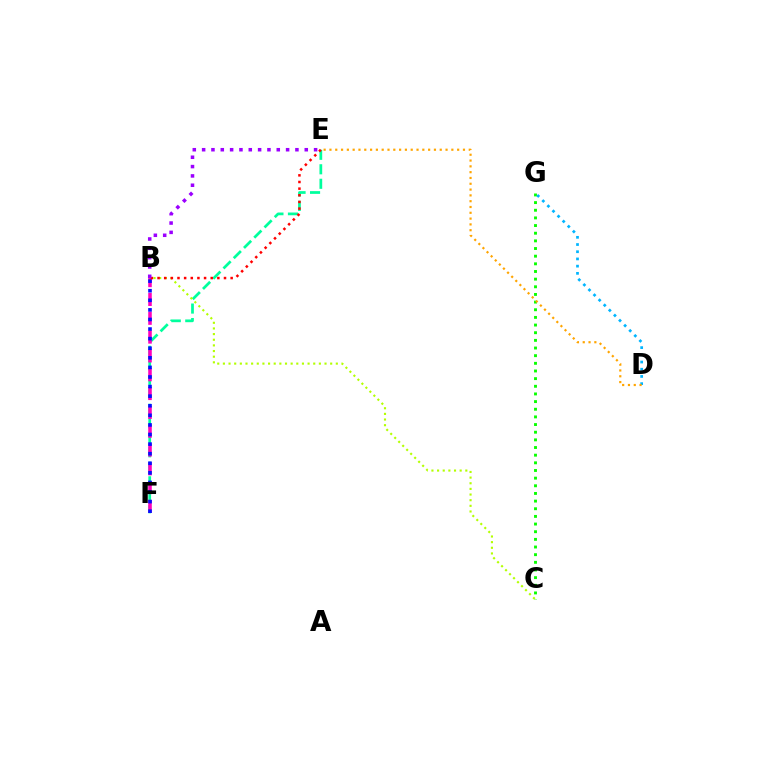{('E', 'F'): [{'color': '#00ff9d', 'line_style': 'dashed', 'thickness': 1.97}], ('C', 'G'): [{'color': '#08ff00', 'line_style': 'dotted', 'thickness': 2.08}], ('B', 'F'): [{'color': '#ff00bd', 'line_style': 'dashed', 'thickness': 2.56}, {'color': '#0010ff', 'line_style': 'dotted', 'thickness': 2.6}], ('D', 'G'): [{'color': '#00b5ff', 'line_style': 'dotted', 'thickness': 1.96}], ('B', 'C'): [{'color': '#b3ff00', 'line_style': 'dotted', 'thickness': 1.53}], ('D', 'E'): [{'color': '#ffa500', 'line_style': 'dotted', 'thickness': 1.58}], ('B', 'E'): [{'color': '#ff0000', 'line_style': 'dotted', 'thickness': 1.81}, {'color': '#9b00ff', 'line_style': 'dotted', 'thickness': 2.54}]}